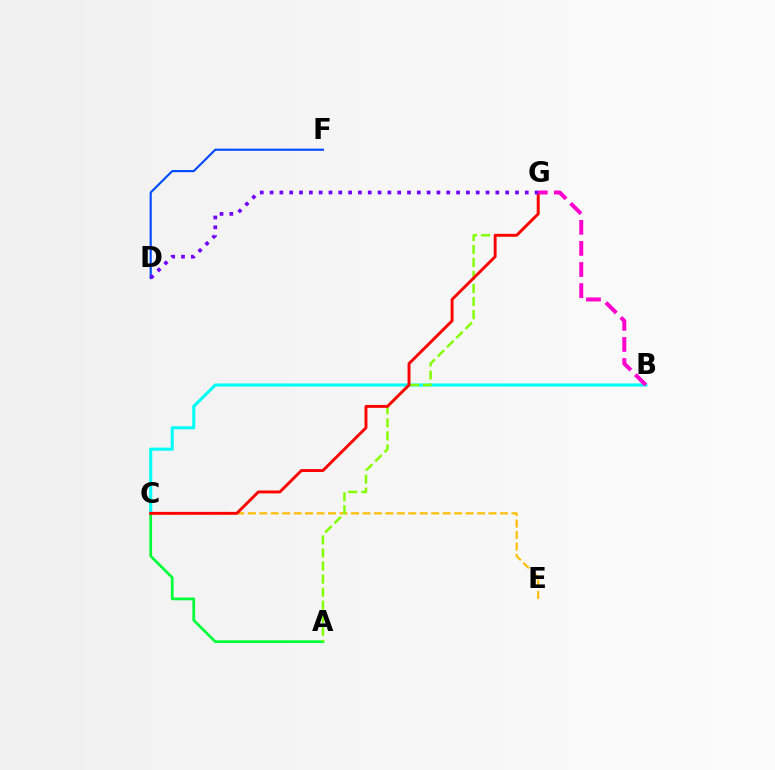{('C', 'E'): [{'color': '#ffbd00', 'line_style': 'dashed', 'thickness': 1.56}], ('B', 'C'): [{'color': '#00fff6', 'line_style': 'solid', 'thickness': 2.22}], ('A', 'C'): [{'color': '#00ff39', 'line_style': 'solid', 'thickness': 1.97}], ('A', 'G'): [{'color': '#84ff00', 'line_style': 'dashed', 'thickness': 1.77}], ('C', 'G'): [{'color': '#ff0000', 'line_style': 'solid', 'thickness': 2.09}], ('D', 'F'): [{'color': '#004bff', 'line_style': 'solid', 'thickness': 1.54}], ('B', 'G'): [{'color': '#ff00cf', 'line_style': 'dashed', 'thickness': 2.86}], ('D', 'G'): [{'color': '#7200ff', 'line_style': 'dotted', 'thickness': 2.67}]}